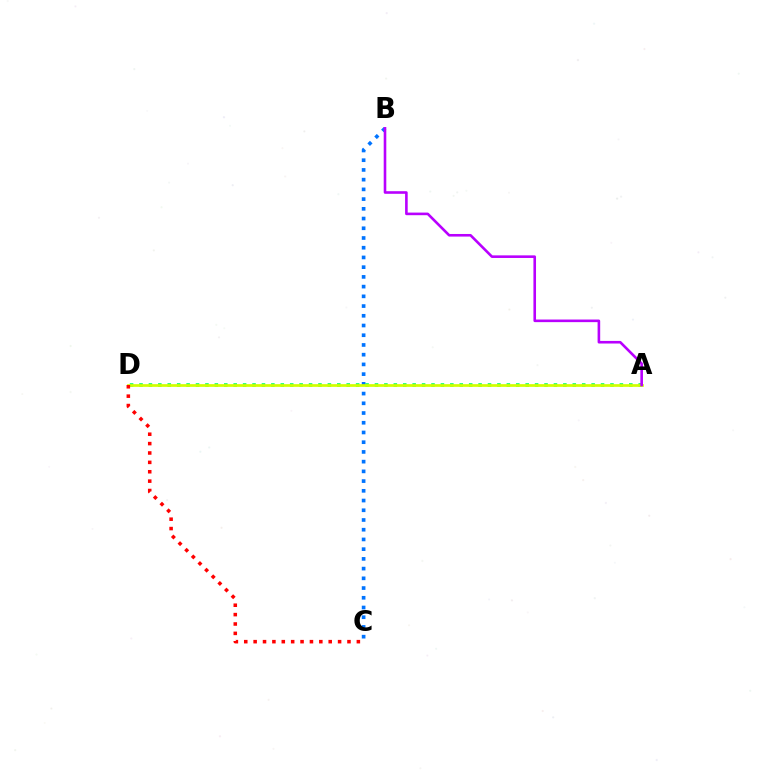{('B', 'C'): [{'color': '#0074ff', 'line_style': 'dotted', 'thickness': 2.64}], ('A', 'D'): [{'color': '#00ff5c', 'line_style': 'dotted', 'thickness': 2.56}, {'color': '#d1ff00', 'line_style': 'solid', 'thickness': 1.94}], ('A', 'B'): [{'color': '#b900ff', 'line_style': 'solid', 'thickness': 1.87}], ('C', 'D'): [{'color': '#ff0000', 'line_style': 'dotted', 'thickness': 2.55}]}